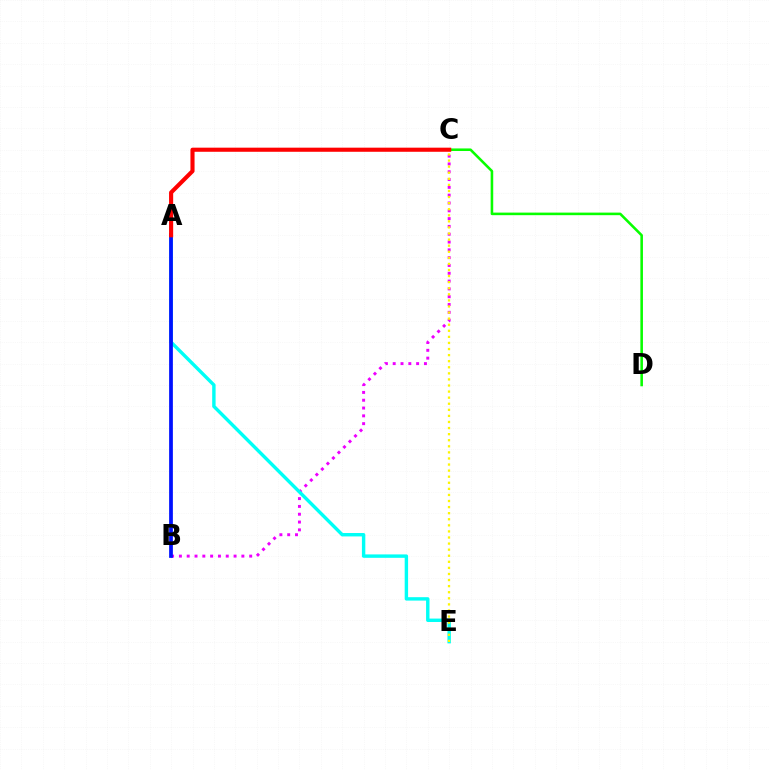{('B', 'C'): [{'color': '#ee00ff', 'line_style': 'dotted', 'thickness': 2.12}], ('C', 'D'): [{'color': '#08ff00', 'line_style': 'solid', 'thickness': 1.85}], ('A', 'E'): [{'color': '#00fff6', 'line_style': 'solid', 'thickness': 2.45}], ('A', 'B'): [{'color': '#0010ff', 'line_style': 'solid', 'thickness': 2.7}], ('C', 'E'): [{'color': '#fcf500', 'line_style': 'dotted', 'thickness': 1.65}], ('A', 'C'): [{'color': '#ff0000', 'line_style': 'solid', 'thickness': 2.96}]}